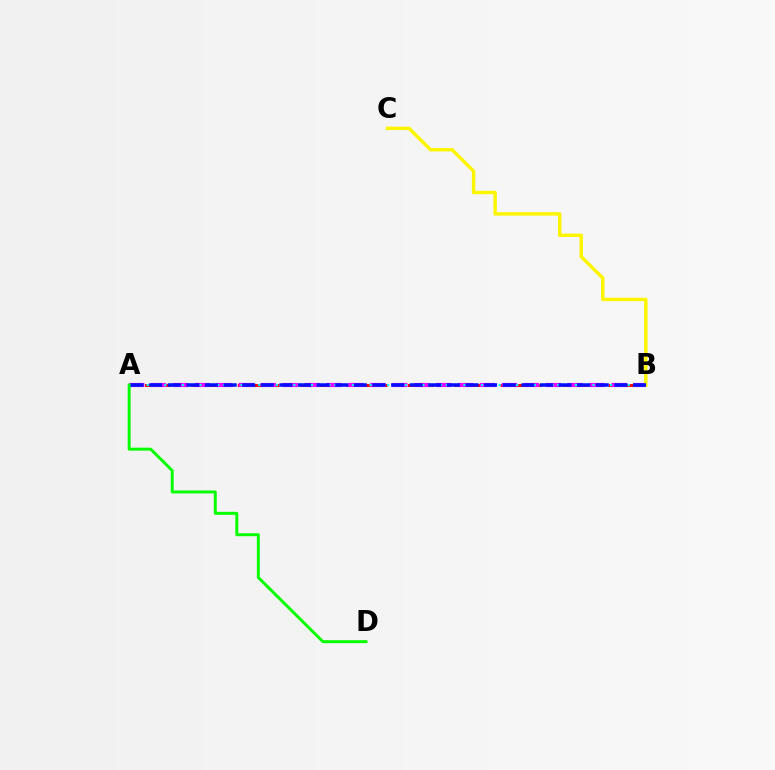{('A', 'B'): [{'color': '#ff0000', 'line_style': 'dashed', 'thickness': 2.1}, {'color': '#ee00ff', 'line_style': 'dashed', 'thickness': 2.98}, {'color': '#00fff6', 'line_style': 'dotted', 'thickness': 1.59}, {'color': '#0010ff', 'line_style': 'dashed', 'thickness': 2.53}], ('B', 'C'): [{'color': '#fcf500', 'line_style': 'solid', 'thickness': 2.48}], ('A', 'D'): [{'color': '#08ff00', 'line_style': 'solid', 'thickness': 2.14}]}